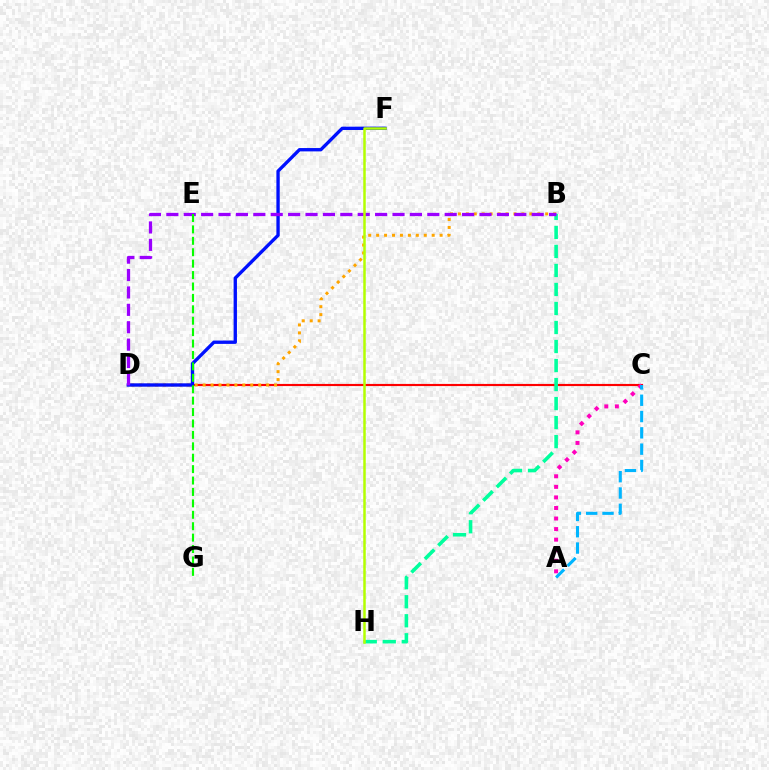{('C', 'D'): [{'color': '#ff0000', 'line_style': 'solid', 'thickness': 1.55}], ('B', 'D'): [{'color': '#ffa500', 'line_style': 'dotted', 'thickness': 2.16}, {'color': '#9b00ff', 'line_style': 'dashed', 'thickness': 2.36}], ('B', 'H'): [{'color': '#00ff9d', 'line_style': 'dashed', 'thickness': 2.58}], ('A', 'C'): [{'color': '#ff00bd', 'line_style': 'dotted', 'thickness': 2.87}, {'color': '#00b5ff', 'line_style': 'dashed', 'thickness': 2.22}], ('D', 'F'): [{'color': '#0010ff', 'line_style': 'solid', 'thickness': 2.41}], ('E', 'G'): [{'color': '#08ff00', 'line_style': 'dashed', 'thickness': 1.55}], ('F', 'H'): [{'color': '#b3ff00', 'line_style': 'solid', 'thickness': 1.8}]}